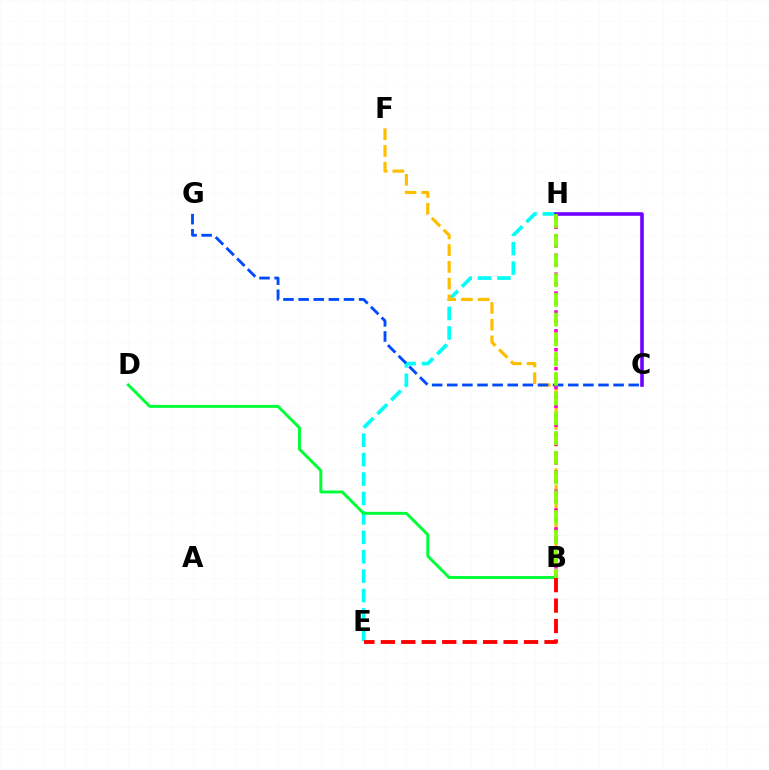{('E', 'H'): [{'color': '#00fff6', 'line_style': 'dashed', 'thickness': 2.64}], ('B', 'F'): [{'color': '#ffbd00', 'line_style': 'dashed', 'thickness': 2.28}], ('C', 'H'): [{'color': '#7200ff', 'line_style': 'solid', 'thickness': 2.58}], ('B', 'D'): [{'color': '#00ff39', 'line_style': 'solid', 'thickness': 2.13}], ('B', 'E'): [{'color': '#ff0000', 'line_style': 'dashed', 'thickness': 2.78}], ('C', 'G'): [{'color': '#004bff', 'line_style': 'dashed', 'thickness': 2.05}], ('B', 'H'): [{'color': '#ff00cf', 'line_style': 'dotted', 'thickness': 2.56}, {'color': '#84ff00', 'line_style': 'dashed', 'thickness': 2.68}]}